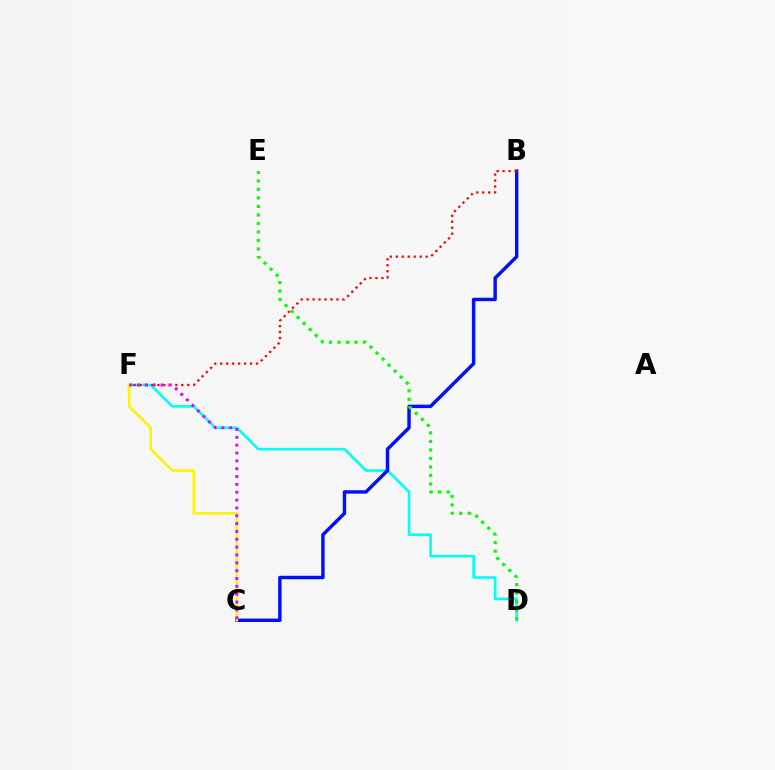{('D', 'F'): [{'color': '#00fff6', 'line_style': 'solid', 'thickness': 1.89}], ('B', 'C'): [{'color': '#0010ff', 'line_style': 'solid', 'thickness': 2.47}], ('B', 'F'): [{'color': '#ff0000', 'line_style': 'dotted', 'thickness': 1.62}], ('D', 'E'): [{'color': '#08ff00', 'line_style': 'dotted', 'thickness': 2.31}], ('C', 'F'): [{'color': '#fcf500', 'line_style': 'solid', 'thickness': 1.85}, {'color': '#ee00ff', 'line_style': 'dotted', 'thickness': 2.13}]}